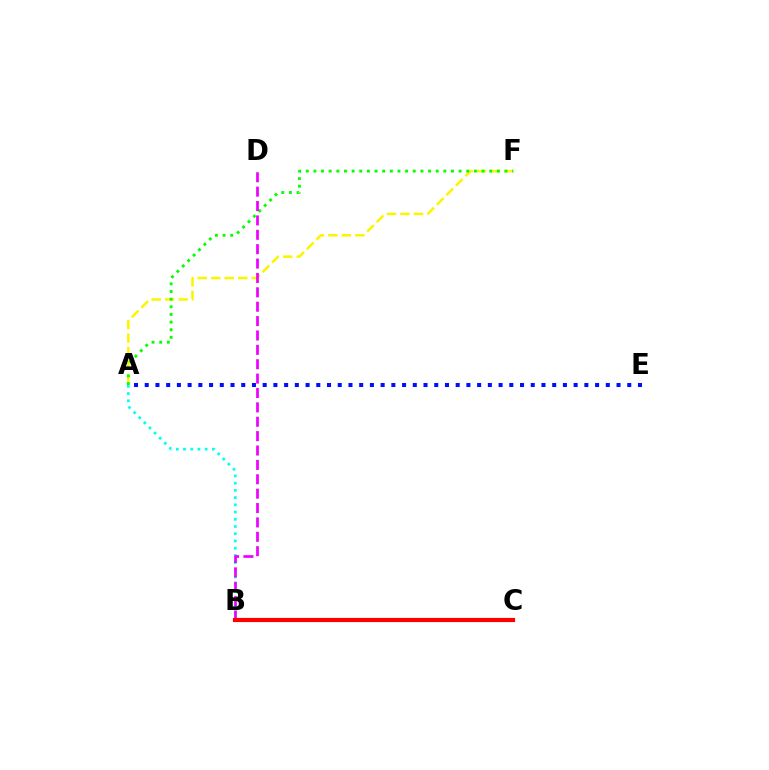{('A', 'B'): [{'color': '#00fff6', 'line_style': 'dotted', 'thickness': 1.96}], ('A', 'F'): [{'color': '#fcf500', 'line_style': 'dashed', 'thickness': 1.83}, {'color': '#08ff00', 'line_style': 'dotted', 'thickness': 2.08}], ('B', 'D'): [{'color': '#ee00ff', 'line_style': 'dashed', 'thickness': 1.95}], ('A', 'E'): [{'color': '#0010ff', 'line_style': 'dotted', 'thickness': 2.91}], ('B', 'C'): [{'color': '#ff0000', 'line_style': 'solid', 'thickness': 3.0}]}